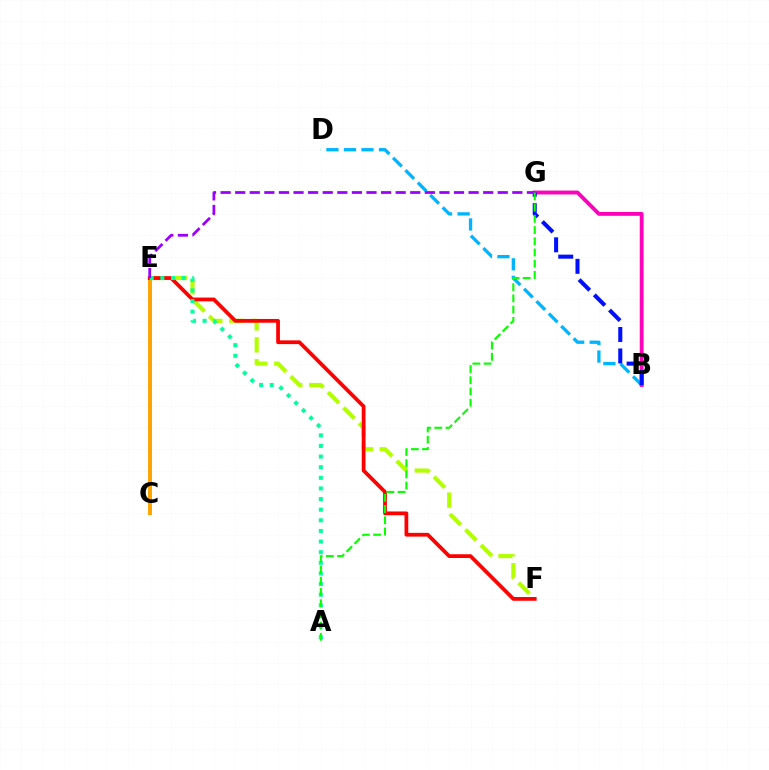{('C', 'E'): [{'color': '#ffa500', 'line_style': 'solid', 'thickness': 2.87}], ('E', 'F'): [{'color': '#b3ff00', 'line_style': 'dashed', 'thickness': 2.98}, {'color': '#ff0000', 'line_style': 'solid', 'thickness': 2.7}], ('B', 'D'): [{'color': '#00b5ff', 'line_style': 'dashed', 'thickness': 2.38}], ('A', 'E'): [{'color': '#00ff9d', 'line_style': 'dotted', 'thickness': 2.89}], ('B', 'G'): [{'color': '#ff00bd', 'line_style': 'solid', 'thickness': 2.78}, {'color': '#0010ff', 'line_style': 'dashed', 'thickness': 2.92}], ('E', 'G'): [{'color': '#9b00ff', 'line_style': 'dashed', 'thickness': 1.98}], ('A', 'G'): [{'color': '#08ff00', 'line_style': 'dashed', 'thickness': 1.52}]}